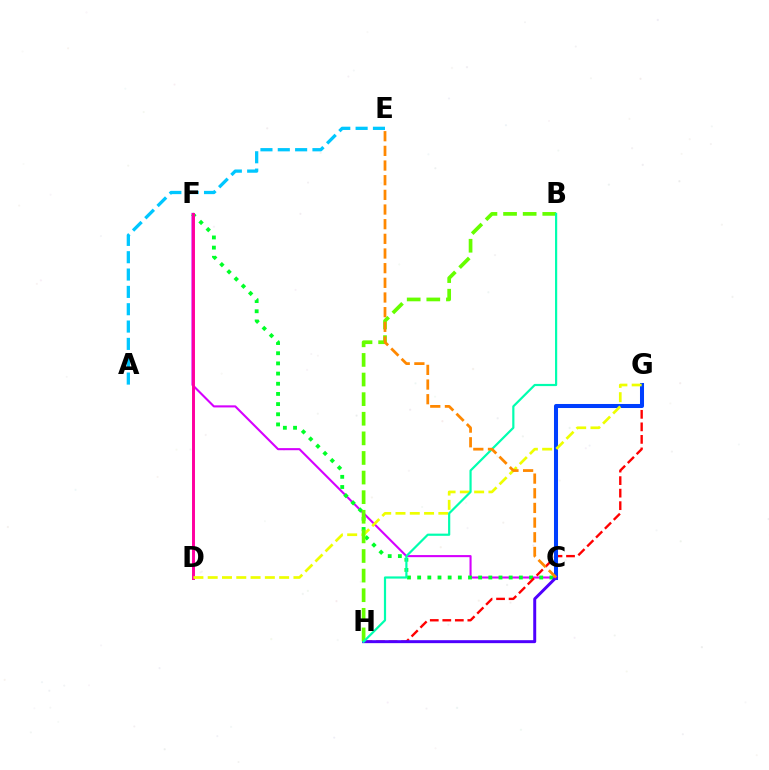{('C', 'F'): [{'color': '#d600ff', 'line_style': 'solid', 'thickness': 1.51}, {'color': '#00ff27', 'line_style': 'dotted', 'thickness': 2.76}], ('G', 'H'): [{'color': '#ff0000', 'line_style': 'dashed', 'thickness': 1.7}], ('C', 'G'): [{'color': '#003fff', 'line_style': 'solid', 'thickness': 2.91}], ('C', 'H'): [{'color': '#4f00ff', 'line_style': 'solid', 'thickness': 2.14}], ('D', 'F'): [{'color': '#ff00a0', 'line_style': 'solid', 'thickness': 2.12}], ('D', 'G'): [{'color': '#eeff00', 'line_style': 'dashed', 'thickness': 1.94}], ('B', 'H'): [{'color': '#66ff00', 'line_style': 'dashed', 'thickness': 2.66}, {'color': '#00ffaf', 'line_style': 'solid', 'thickness': 1.58}], ('A', 'E'): [{'color': '#00c7ff', 'line_style': 'dashed', 'thickness': 2.36}], ('C', 'E'): [{'color': '#ff8800', 'line_style': 'dashed', 'thickness': 1.99}]}